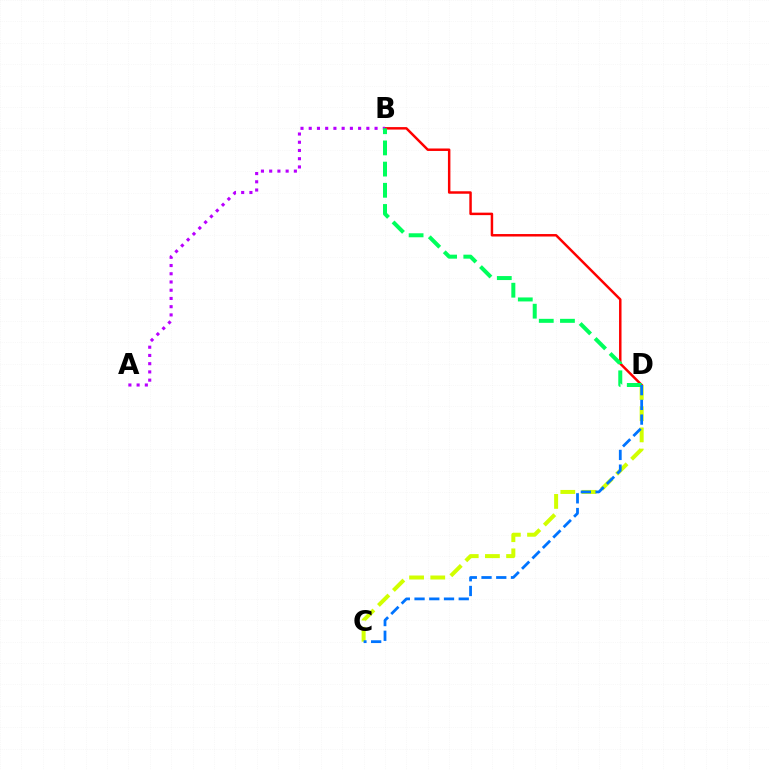{('B', 'D'): [{'color': '#ff0000', 'line_style': 'solid', 'thickness': 1.78}, {'color': '#00ff5c', 'line_style': 'dashed', 'thickness': 2.88}], ('C', 'D'): [{'color': '#d1ff00', 'line_style': 'dashed', 'thickness': 2.88}, {'color': '#0074ff', 'line_style': 'dashed', 'thickness': 2.0}], ('A', 'B'): [{'color': '#b900ff', 'line_style': 'dotted', 'thickness': 2.24}]}